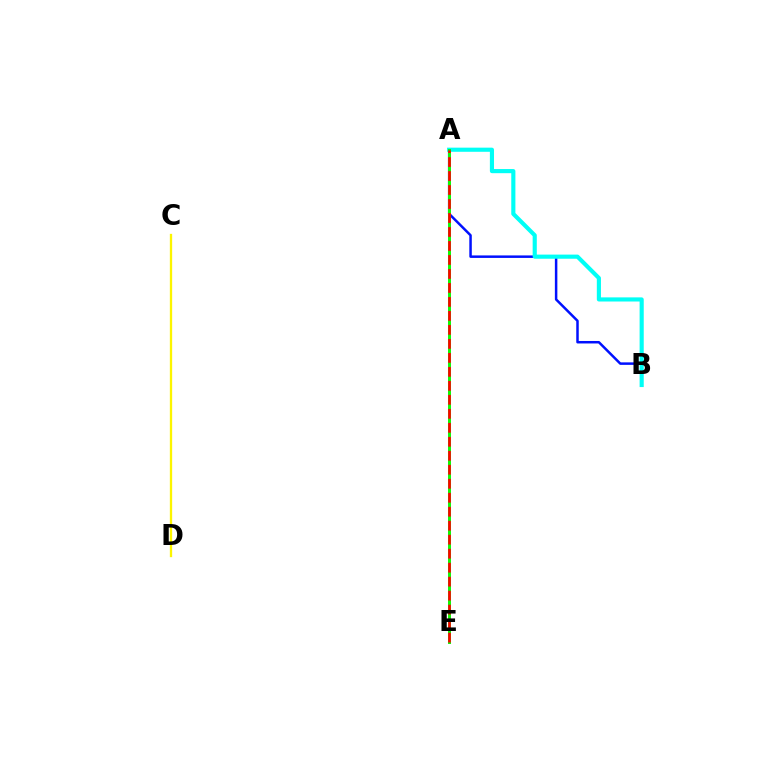{('C', 'D'): [{'color': '#fcf500', 'line_style': 'solid', 'thickness': 1.66}], ('A', 'B'): [{'color': '#0010ff', 'line_style': 'solid', 'thickness': 1.79}, {'color': '#00fff6', 'line_style': 'solid', 'thickness': 2.98}], ('A', 'E'): [{'color': '#ee00ff', 'line_style': 'solid', 'thickness': 1.85}, {'color': '#08ff00', 'line_style': 'solid', 'thickness': 2.1}, {'color': '#ff0000', 'line_style': 'dashed', 'thickness': 1.9}]}